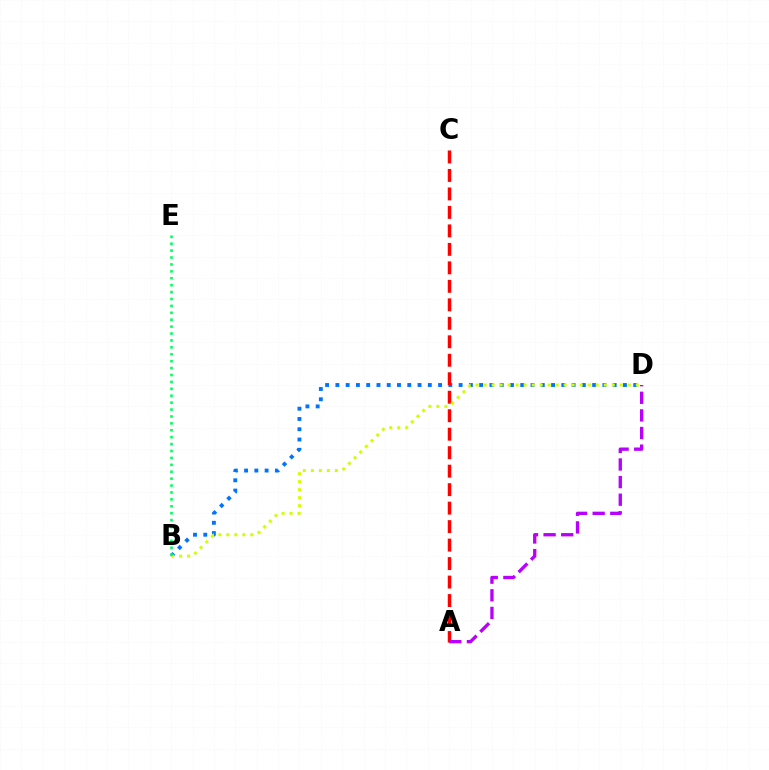{('B', 'D'): [{'color': '#0074ff', 'line_style': 'dotted', 'thickness': 2.79}, {'color': '#d1ff00', 'line_style': 'dotted', 'thickness': 2.18}], ('A', 'C'): [{'color': '#ff0000', 'line_style': 'dashed', 'thickness': 2.51}], ('A', 'D'): [{'color': '#b900ff', 'line_style': 'dashed', 'thickness': 2.39}], ('B', 'E'): [{'color': '#00ff5c', 'line_style': 'dotted', 'thickness': 1.88}]}